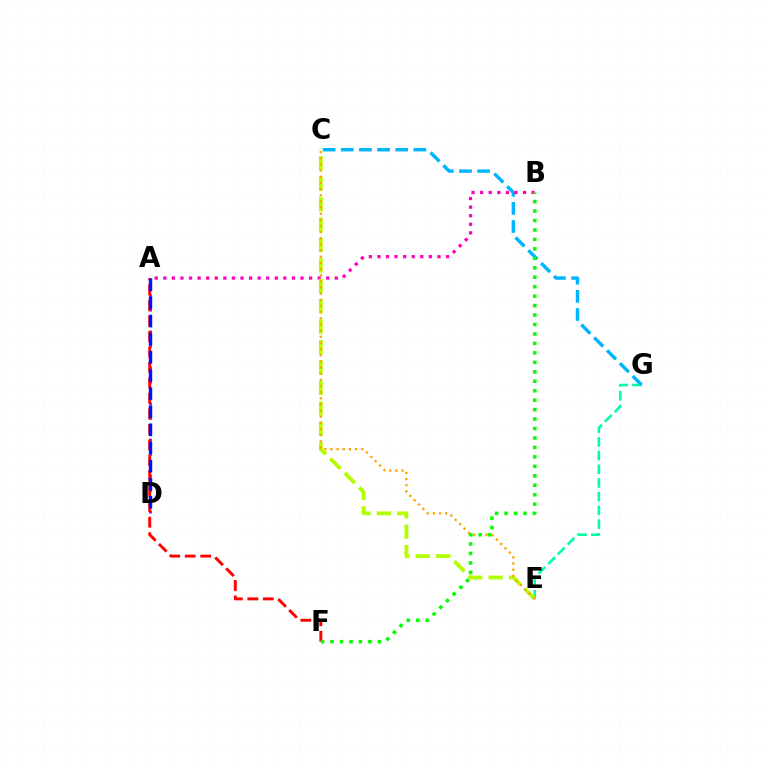{('A', 'D'): [{'color': '#9b00ff', 'line_style': 'dotted', 'thickness': 1.96}, {'color': '#0010ff', 'line_style': 'dashed', 'thickness': 2.46}], ('A', 'F'): [{'color': '#ff0000', 'line_style': 'dashed', 'thickness': 2.1}], ('E', 'G'): [{'color': '#00ff9d', 'line_style': 'dashed', 'thickness': 1.86}], ('C', 'G'): [{'color': '#00b5ff', 'line_style': 'dashed', 'thickness': 2.47}], ('A', 'B'): [{'color': '#ff00bd', 'line_style': 'dotted', 'thickness': 2.33}], ('C', 'E'): [{'color': '#b3ff00', 'line_style': 'dashed', 'thickness': 2.77}, {'color': '#ffa500', 'line_style': 'dotted', 'thickness': 1.67}], ('B', 'F'): [{'color': '#08ff00', 'line_style': 'dotted', 'thickness': 2.57}]}